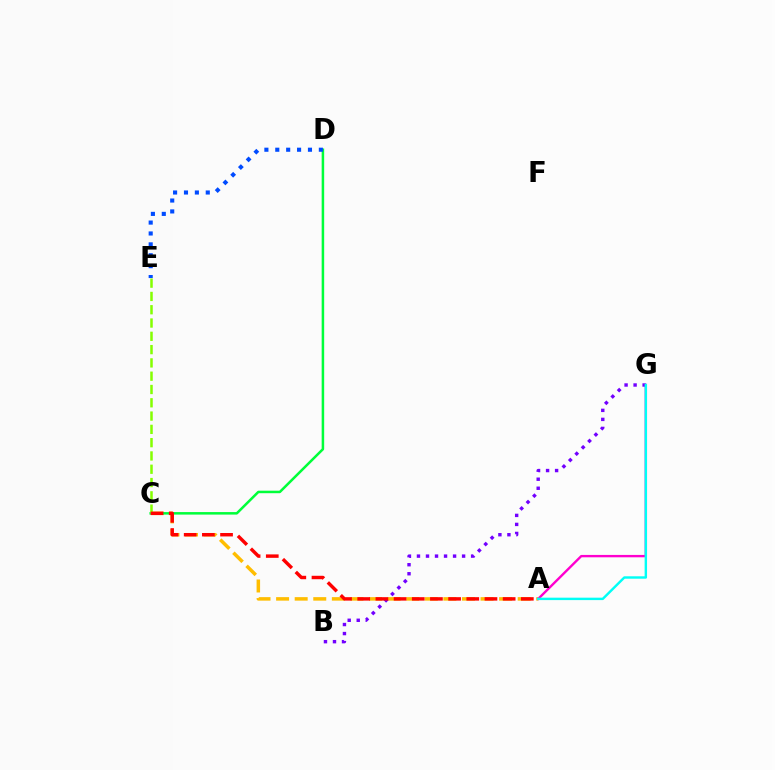{('A', 'C'): [{'color': '#ffbd00', 'line_style': 'dashed', 'thickness': 2.52}, {'color': '#ff0000', 'line_style': 'dashed', 'thickness': 2.47}], ('C', 'D'): [{'color': '#00ff39', 'line_style': 'solid', 'thickness': 1.81}], ('C', 'E'): [{'color': '#84ff00', 'line_style': 'dashed', 'thickness': 1.81}], ('A', 'G'): [{'color': '#ff00cf', 'line_style': 'solid', 'thickness': 1.71}, {'color': '#00fff6', 'line_style': 'solid', 'thickness': 1.75}], ('D', 'E'): [{'color': '#004bff', 'line_style': 'dotted', 'thickness': 2.96}], ('B', 'G'): [{'color': '#7200ff', 'line_style': 'dotted', 'thickness': 2.45}]}